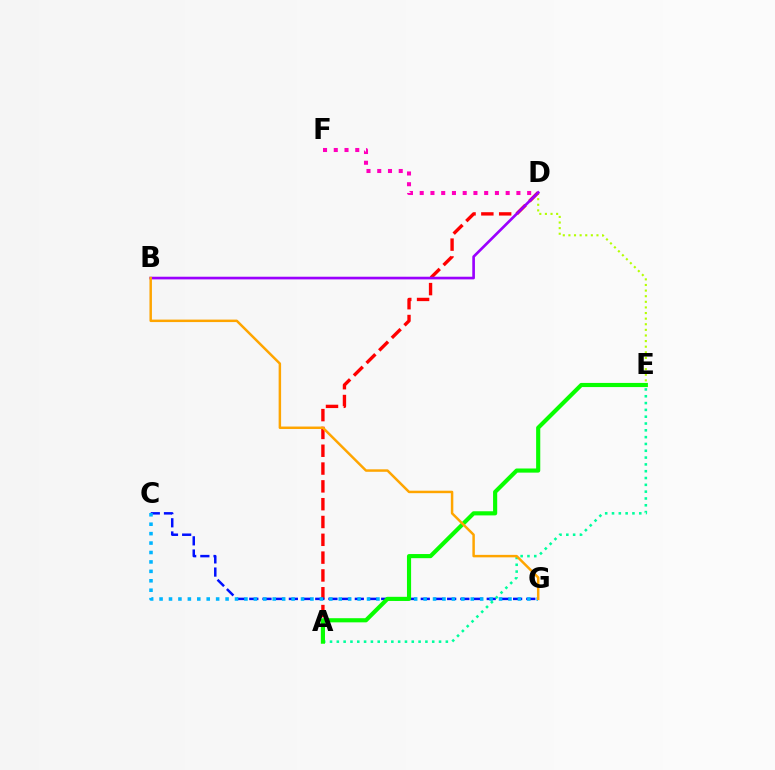{('D', 'E'): [{'color': '#b3ff00', 'line_style': 'dotted', 'thickness': 1.52}], ('A', 'D'): [{'color': '#ff0000', 'line_style': 'dashed', 'thickness': 2.42}], ('B', 'D'): [{'color': '#9b00ff', 'line_style': 'solid', 'thickness': 1.91}], ('D', 'F'): [{'color': '#ff00bd', 'line_style': 'dotted', 'thickness': 2.92}], ('C', 'G'): [{'color': '#0010ff', 'line_style': 'dashed', 'thickness': 1.79}, {'color': '#00b5ff', 'line_style': 'dotted', 'thickness': 2.56}], ('A', 'E'): [{'color': '#00ff9d', 'line_style': 'dotted', 'thickness': 1.85}, {'color': '#08ff00', 'line_style': 'solid', 'thickness': 2.98}], ('B', 'G'): [{'color': '#ffa500', 'line_style': 'solid', 'thickness': 1.78}]}